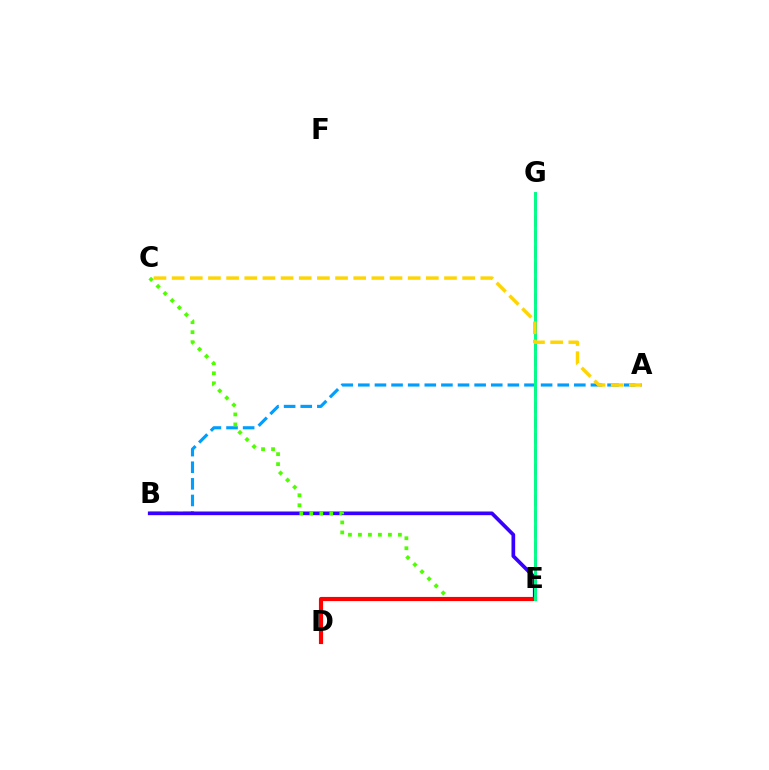{('A', 'B'): [{'color': '#009eff', 'line_style': 'dashed', 'thickness': 2.26}], ('B', 'E'): [{'color': '#3700ff', 'line_style': 'solid', 'thickness': 2.65}], ('E', 'G'): [{'color': '#ff00ed', 'line_style': 'dashed', 'thickness': 2.11}, {'color': '#00ff86', 'line_style': 'solid', 'thickness': 2.12}], ('C', 'E'): [{'color': '#4fff00', 'line_style': 'dotted', 'thickness': 2.72}], ('D', 'E'): [{'color': '#ff0000', 'line_style': 'solid', 'thickness': 2.98}], ('A', 'C'): [{'color': '#ffd500', 'line_style': 'dashed', 'thickness': 2.47}]}